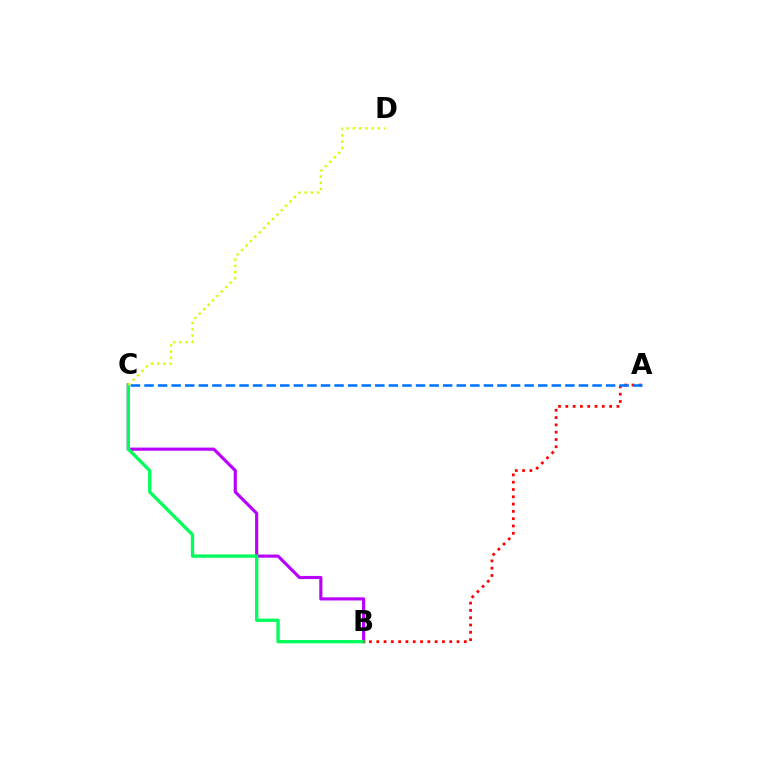{('B', 'C'): [{'color': '#b900ff', 'line_style': 'solid', 'thickness': 2.26}, {'color': '#00ff5c', 'line_style': 'solid', 'thickness': 2.38}], ('C', 'D'): [{'color': '#d1ff00', 'line_style': 'dotted', 'thickness': 1.7}], ('A', 'B'): [{'color': '#ff0000', 'line_style': 'dotted', 'thickness': 1.98}], ('A', 'C'): [{'color': '#0074ff', 'line_style': 'dashed', 'thickness': 1.84}]}